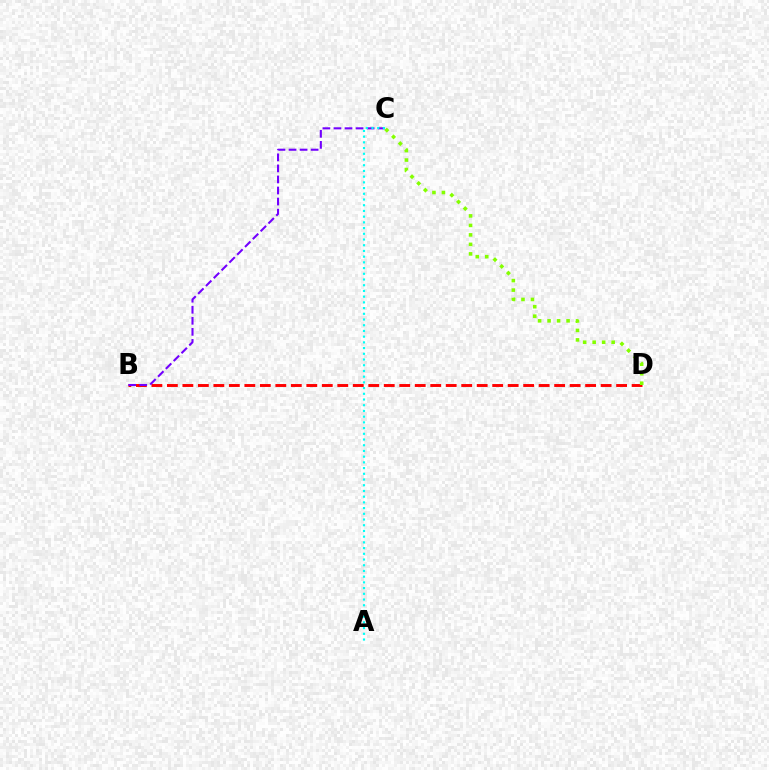{('B', 'D'): [{'color': '#ff0000', 'line_style': 'dashed', 'thickness': 2.1}], ('B', 'C'): [{'color': '#7200ff', 'line_style': 'dashed', 'thickness': 1.5}], ('A', 'C'): [{'color': '#00fff6', 'line_style': 'dotted', 'thickness': 1.55}], ('C', 'D'): [{'color': '#84ff00', 'line_style': 'dotted', 'thickness': 2.58}]}